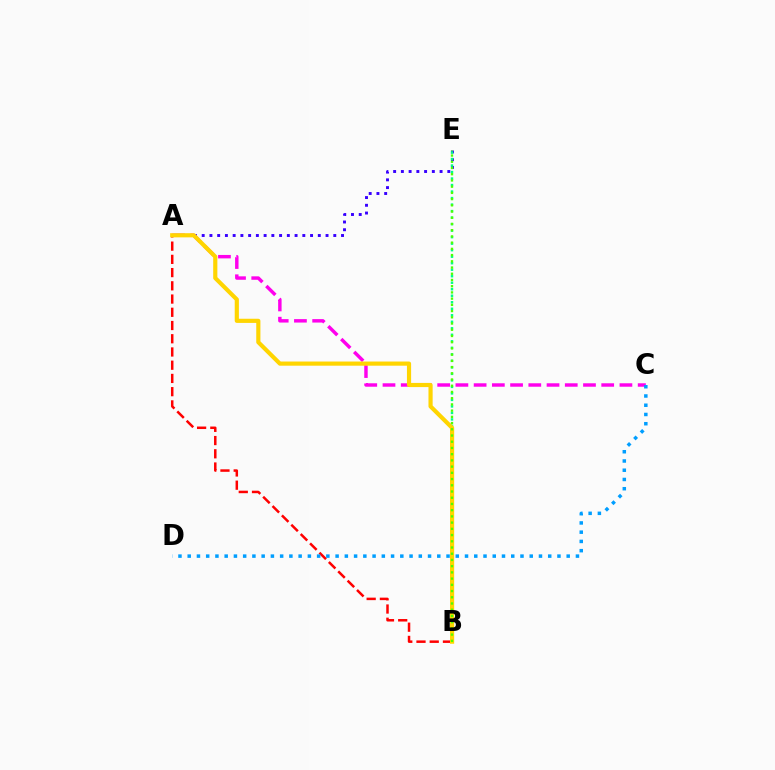{('A', 'E'): [{'color': '#3700ff', 'line_style': 'dotted', 'thickness': 2.1}], ('A', 'C'): [{'color': '#ff00ed', 'line_style': 'dashed', 'thickness': 2.48}], ('B', 'E'): [{'color': '#00ff86', 'line_style': 'dotted', 'thickness': 1.77}, {'color': '#4fff00', 'line_style': 'dotted', 'thickness': 1.69}], ('A', 'B'): [{'color': '#ff0000', 'line_style': 'dashed', 'thickness': 1.8}, {'color': '#ffd500', 'line_style': 'solid', 'thickness': 3.0}], ('C', 'D'): [{'color': '#009eff', 'line_style': 'dotted', 'thickness': 2.51}]}